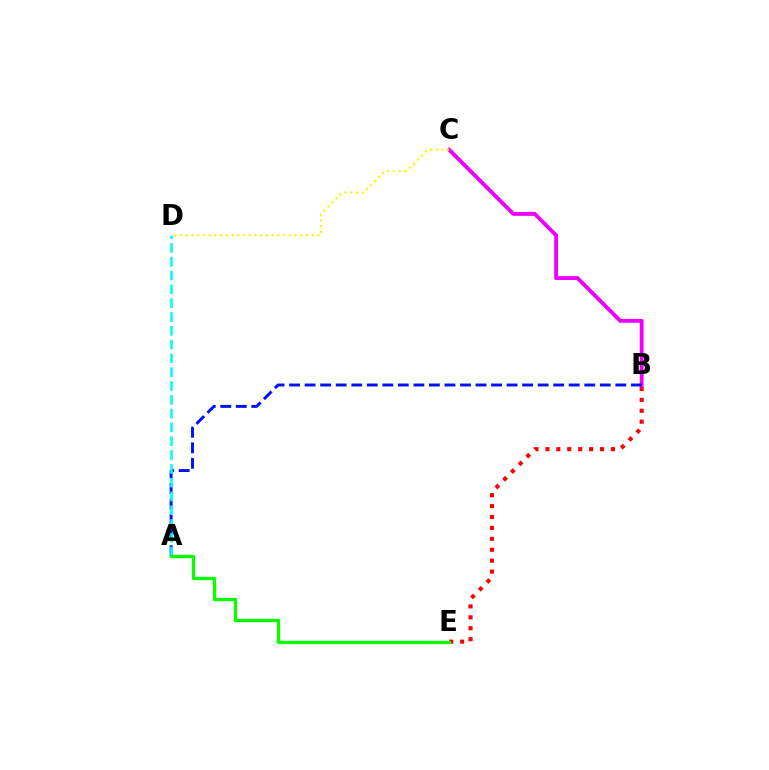{('B', 'C'): [{'color': '#ee00ff', 'line_style': 'solid', 'thickness': 2.79}], ('C', 'D'): [{'color': '#fcf500', 'line_style': 'dotted', 'thickness': 1.56}], ('B', 'E'): [{'color': '#ff0000', 'line_style': 'dotted', 'thickness': 2.97}], ('A', 'B'): [{'color': '#0010ff', 'line_style': 'dashed', 'thickness': 2.11}], ('A', 'D'): [{'color': '#00fff6', 'line_style': 'dashed', 'thickness': 1.88}], ('A', 'E'): [{'color': '#08ff00', 'line_style': 'solid', 'thickness': 2.38}]}